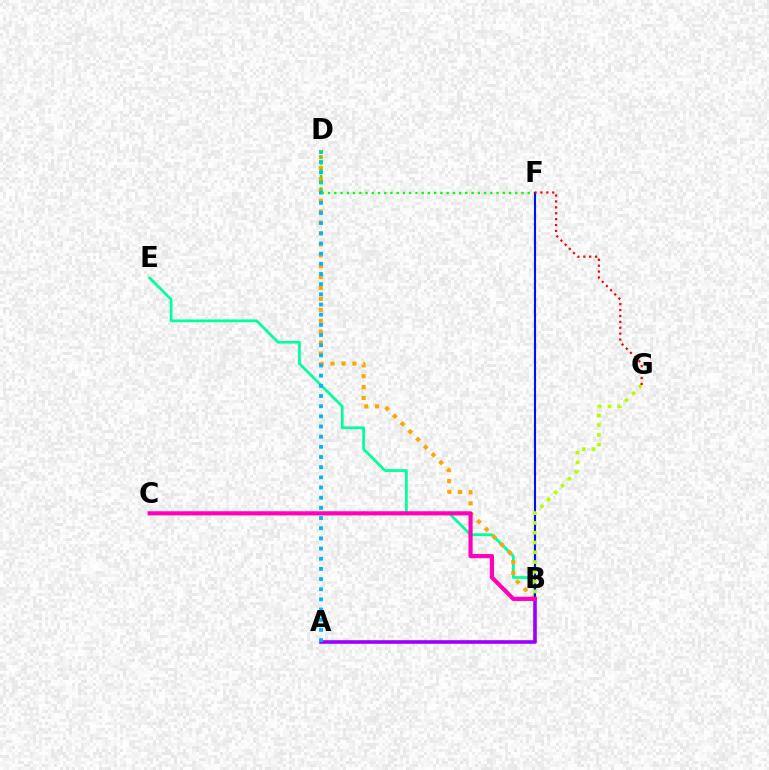{('B', 'E'): [{'color': '#00ff9d', 'line_style': 'solid', 'thickness': 1.98}], ('A', 'B'): [{'color': '#9b00ff', 'line_style': 'solid', 'thickness': 2.59}], ('B', 'D'): [{'color': '#ffa500', 'line_style': 'dotted', 'thickness': 2.97}], ('A', 'D'): [{'color': '#00b5ff', 'line_style': 'dotted', 'thickness': 2.76}], ('D', 'F'): [{'color': '#08ff00', 'line_style': 'dotted', 'thickness': 1.7}], ('B', 'F'): [{'color': '#0010ff', 'line_style': 'solid', 'thickness': 1.52}], ('B', 'G'): [{'color': '#b3ff00', 'line_style': 'dotted', 'thickness': 2.66}], ('B', 'C'): [{'color': '#ff00bd', 'line_style': 'solid', 'thickness': 2.99}], ('F', 'G'): [{'color': '#ff0000', 'line_style': 'dotted', 'thickness': 1.61}]}